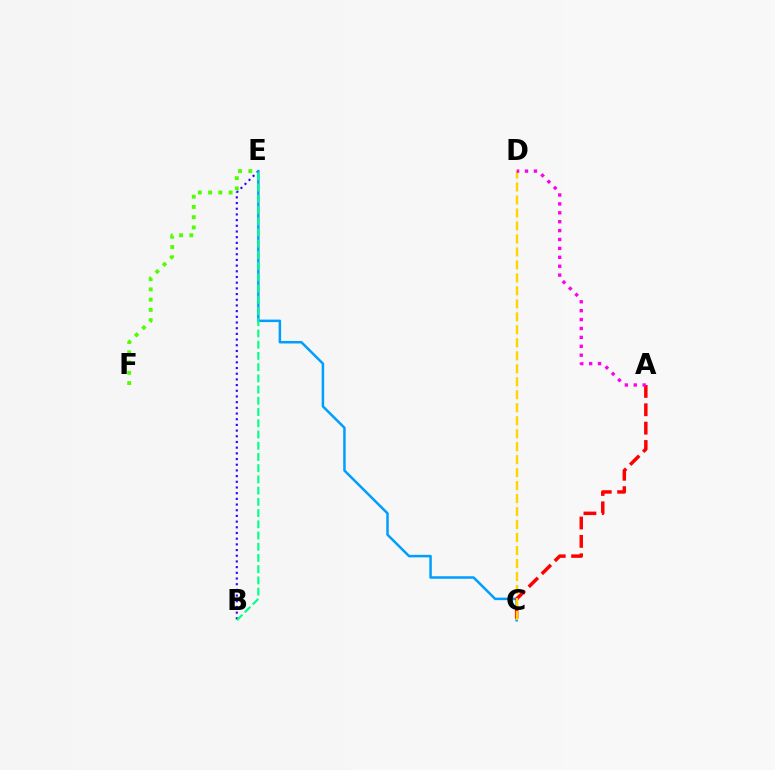{('E', 'F'): [{'color': '#4fff00', 'line_style': 'dotted', 'thickness': 2.79}], ('B', 'E'): [{'color': '#3700ff', 'line_style': 'dotted', 'thickness': 1.55}, {'color': '#00ff86', 'line_style': 'dashed', 'thickness': 1.52}], ('C', 'E'): [{'color': '#009eff', 'line_style': 'solid', 'thickness': 1.8}], ('A', 'C'): [{'color': '#ff0000', 'line_style': 'dashed', 'thickness': 2.49}], ('C', 'D'): [{'color': '#ffd500', 'line_style': 'dashed', 'thickness': 1.76}], ('A', 'D'): [{'color': '#ff00ed', 'line_style': 'dotted', 'thickness': 2.42}]}